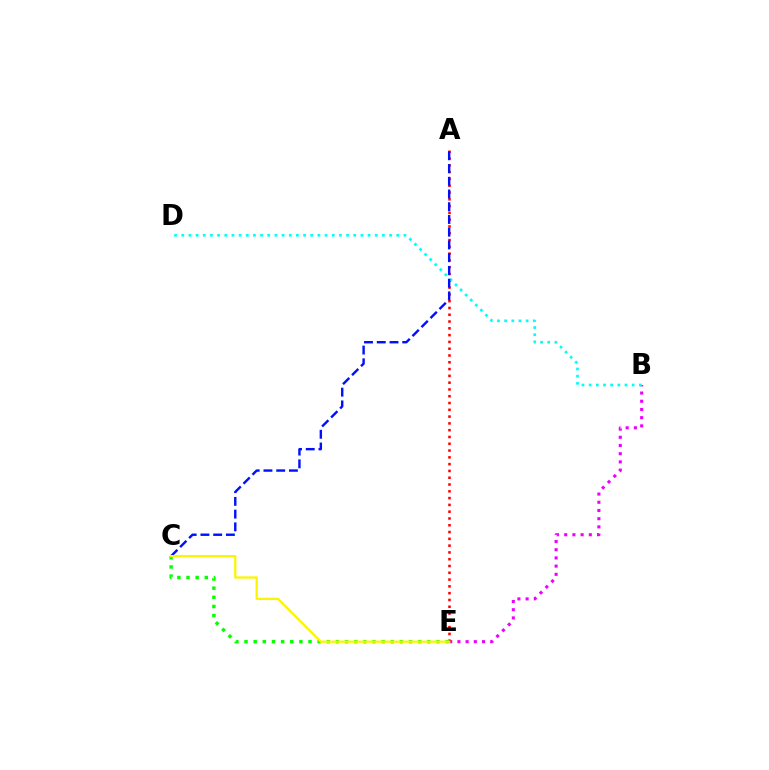{('B', 'E'): [{'color': '#ee00ff', 'line_style': 'dotted', 'thickness': 2.23}], ('A', 'E'): [{'color': '#ff0000', 'line_style': 'dotted', 'thickness': 1.85}], ('B', 'D'): [{'color': '#00fff6', 'line_style': 'dotted', 'thickness': 1.95}], ('A', 'C'): [{'color': '#0010ff', 'line_style': 'dashed', 'thickness': 1.73}], ('C', 'E'): [{'color': '#08ff00', 'line_style': 'dotted', 'thickness': 2.48}, {'color': '#fcf500', 'line_style': 'solid', 'thickness': 1.64}]}